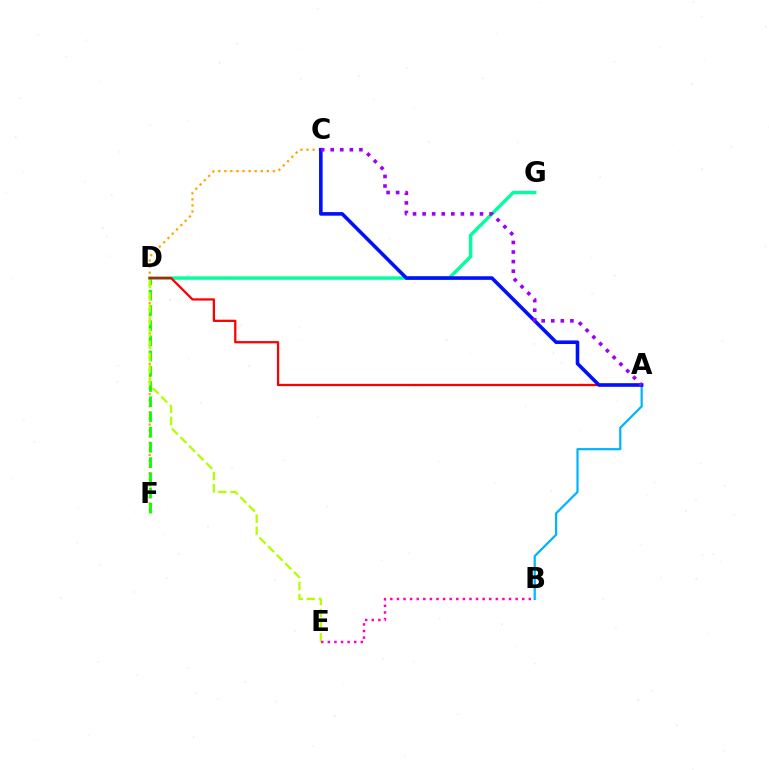{('D', 'G'): [{'color': '#00ff9d', 'line_style': 'solid', 'thickness': 2.45}], ('C', 'F'): [{'color': '#ffa500', 'line_style': 'dotted', 'thickness': 1.65}], ('D', 'F'): [{'color': '#08ff00', 'line_style': 'dashed', 'thickness': 2.07}], ('A', 'D'): [{'color': '#ff0000', 'line_style': 'solid', 'thickness': 1.63}], ('A', 'B'): [{'color': '#00b5ff', 'line_style': 'solid', 'thickness': 1.6}], ('D', 'E'): [{'color': '#b3ff00', 'line_style': 'dashed', 'thickness': 1.65}], ('B', 'E'): [{'color': '#ff00bd', 'line_style': 'dotted', 'thickness': 1.79}], ('A', 'C'): [{'color': '#0010ff', 'line_style': 'solid', 'thickness': 2.58}, {'color': '#9b00ff', 'line_style': 'dotted', 'thickness': 2.6}]}